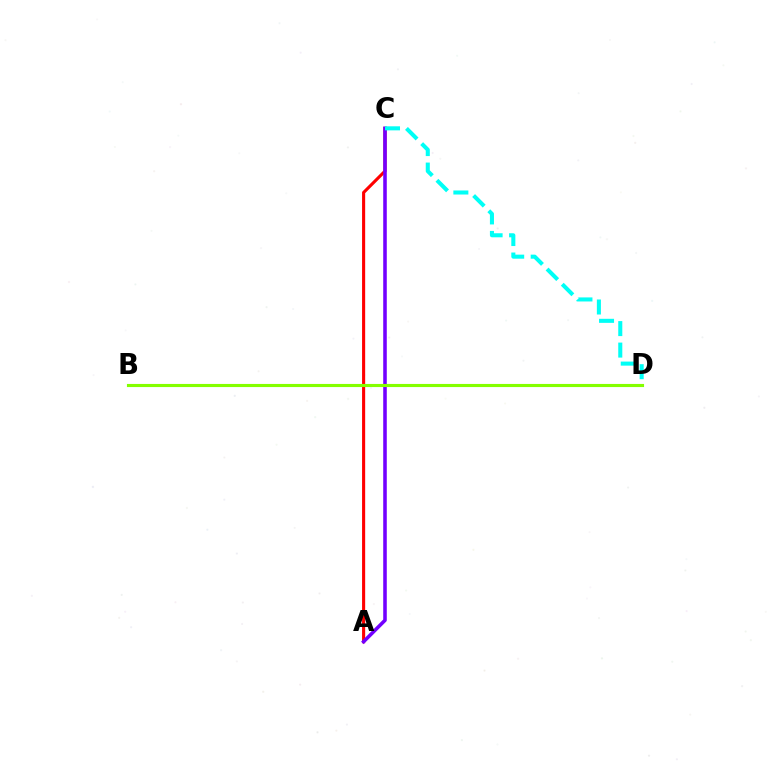{('A', 'C'): [{'color': '#ff0000', 'line_style': 'solid', 'thickness': 2.23}, {'color': '#7200ff', 'line_style': 'solid', 'thickness': 2.57}], ('B', 'D'): [{'color': '#84ff00', 'line_style': 'solid', 'thickness': 2.24}], ('C', 'D'): [{'color': '#00fff6', 'line_style': 'dashed', 'thickness': 2.92}]}